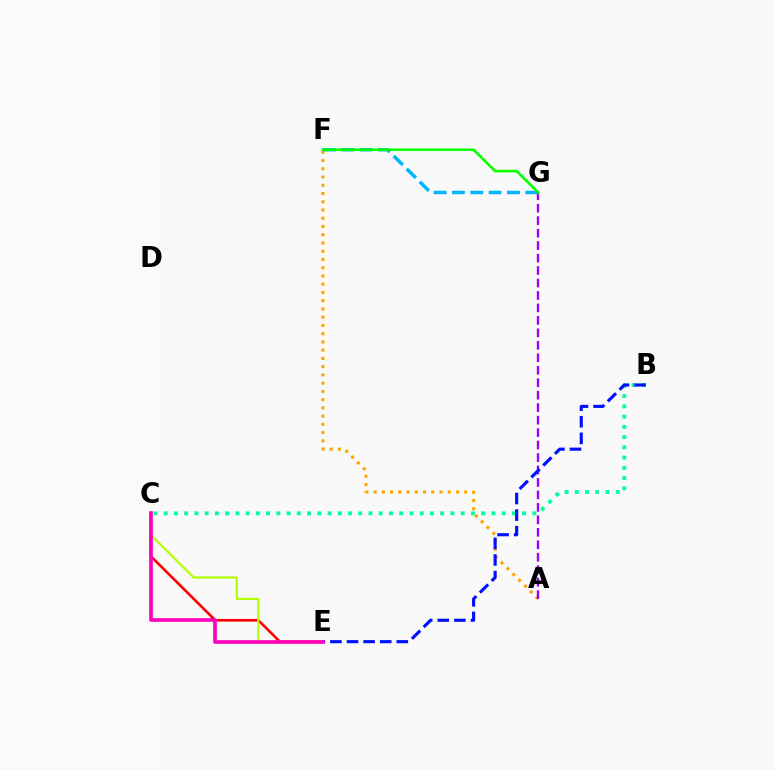{('C', 'E'): [{'color': '#ff0000', 'line_style': 'solid', 'thickness': 1.89}, {'color': '#b3ff00', 'line_style': 'solid', 'thickness': 1.57}, {'color': '#ff00bd', 'line_style': 'solid', 'thickness': 2.62}], ('A', 'F'): [{'color': '#ffa500', 'line_style': 'dotted', 'thickness': 2.24}], ('F', 'G'): [{'color': '#00b5ff', 'line_style': 'dashed', 'thickness': 2.49}, {'color': '#08ff00', 'line_style': 'solid', 'thickness': 1.87}], ('A', 'G'): [{'color': '#9b00ff', 'line_style': 'dashed', 'thickness': 1.69}], ('B', 'C'): [{'color': '#00ff9d', 'line_style': 'dotted', 'thickness': 2.78}], ('B', 'E'): [{'color': '#0010ff', 'line_style': 'dashed', 'thickness': 2.25}]}